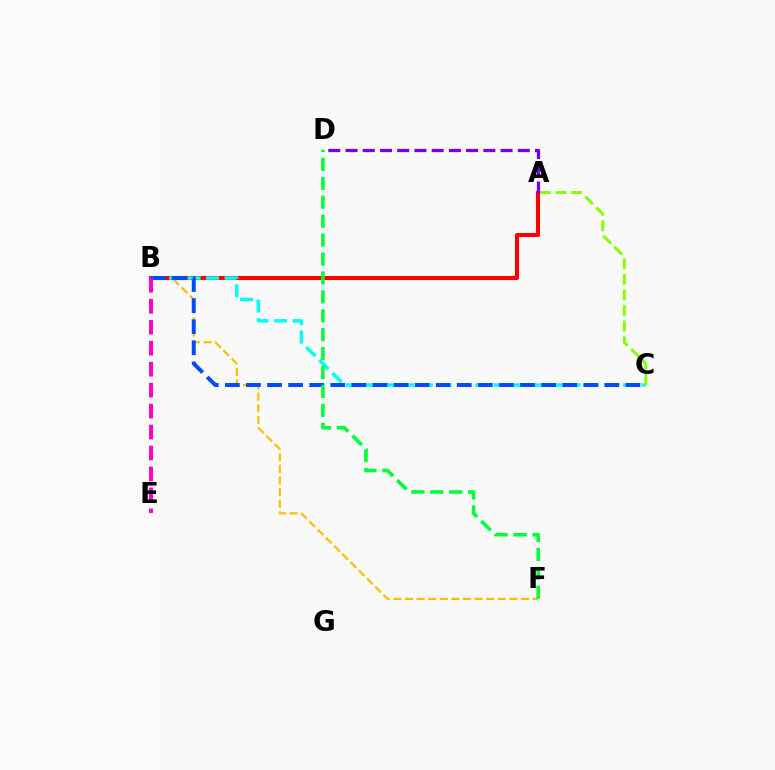{('B', 'F'): [{'color': '#ffbd00', 'line_style': 'dashed', 'thickness': 1.58}], ('A', 'B'): [{'color': '#ff0000', 'line_style': 'solid', 'thickness': 2.92}], ('A', 'D'): [{'color': '#7200ff', 'line_style': 'dashed', 'thickness': 2.34}], ('B', 'C'): [{'color': '#00fff6', 'line_style': 'dashed', 'thickness': 2.51}, {'color': '#004bff', 'line_style': 'dashed', 'thickness': 2.86}], ('A', 'C'): [{'color': '#84ff00', 'line_style': 'dashed', 'thickness': 2.12}], ('D', 'F'): [{'color': '#00ff39', 'line_style': 'dashed', 'thickness': 2.57}], ('B', 'E'): [{'color': '#ff00cf', 'line_style': 'dashed', 'thickness': 2.85}]}